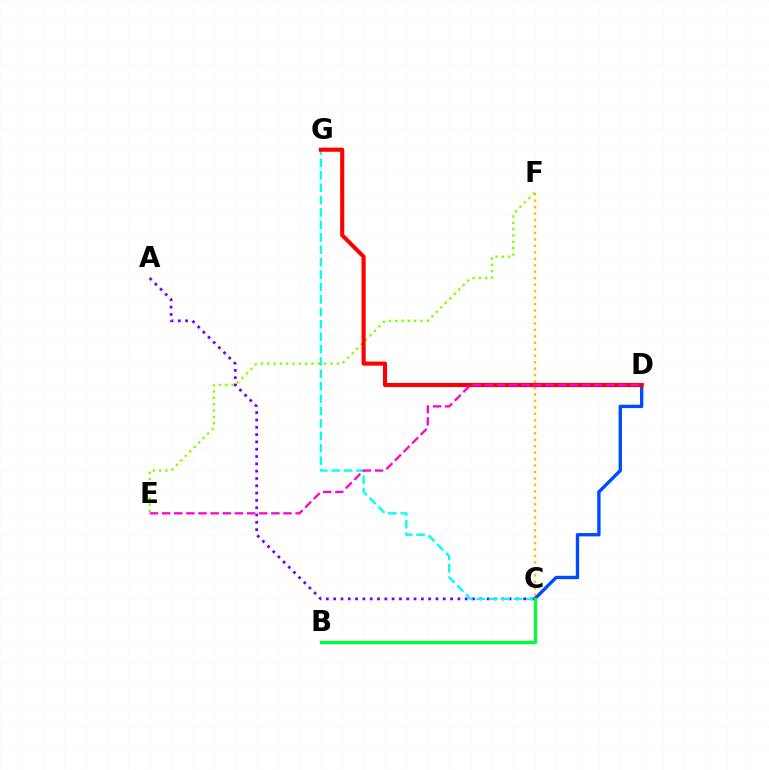{('A', 'C'): [{'color': '#7200ff', 'line_style': 'dotted', 'thickness': 1.99}], ('C', 'G'): [{'color': '#00fff6', 'line_style': 'dashed', 'thickness': 1.69}], ('C', 'D'): [{'color': '#004bff', 'line_style': 'solid', 'thickness': 2.43}], ('C', 'F'): [{'color': '#ffbd00', 'line_style': 'dotted', 'thickness': 1.76}], ('E', 'F'): [{'color': '#84ff00', 'line_style': 'dotted', 'thickness': 1.72}], ('D', 'G'): [{'color': '#ff0000', 'line_style': 'solid', 'thickness': 2.96}], ('B', 'C'): [{'color': '#00ff39', 'line_style': 'solid', 'thickness': 2.37}], ('D', 'E'): [{'color': '#ff00cf', 'line_style': 'dashed', 'thickness': 1.65}]}